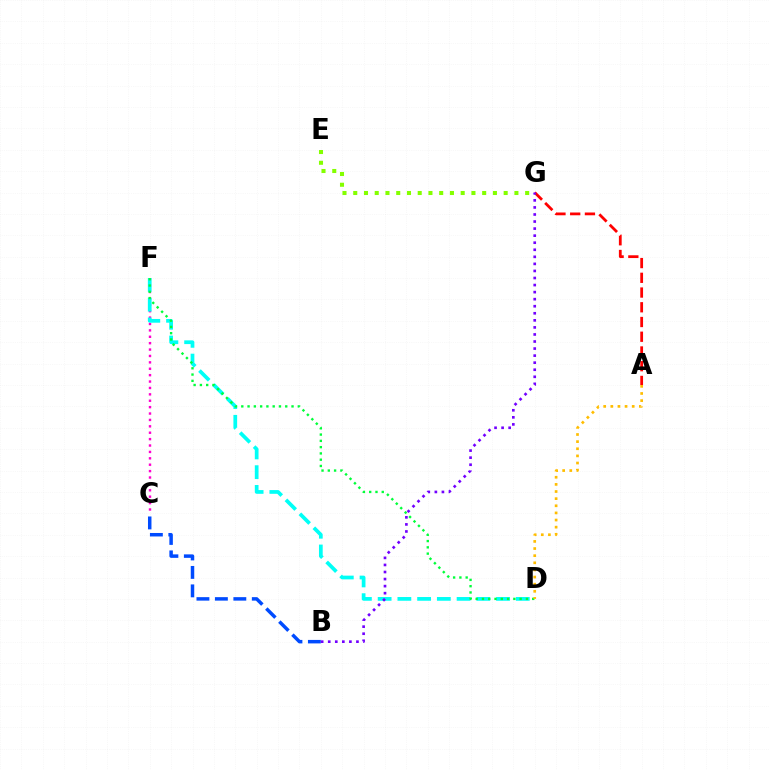{('C', 'F'): [{'color': '#ff00cf', 'line_style': 'dotted', 'thickness': 1.74}], ('B', 'C'): [{'color': '#004bff', 'line_style': 'dashed', 'thickness': 2.51}], ('D', 'F'): [{'color': '#00fff6', 'line_style': 'dashed', 'thickness': 2.68}, {'color': '#00ff39', 'line_style': 'dotted', 'thickness': 1.71}], ('A', 'G'): [{'color': '#ff0000', 'line_style': 'dashed', 'thickness': 2.0}], ('E', 'G'): [{'color': '#84ff00', 'line_style': 'dotted', 'thickness': 2.92}], ('A', 'D'): [{'color': '#ffbd00', 'line_style': 'dotted', 'thickness': 1.94}], ('B', 'G'): [{'color': '#7200ff', 'line_style': 'dotted', 'thickness': 1.92}]}